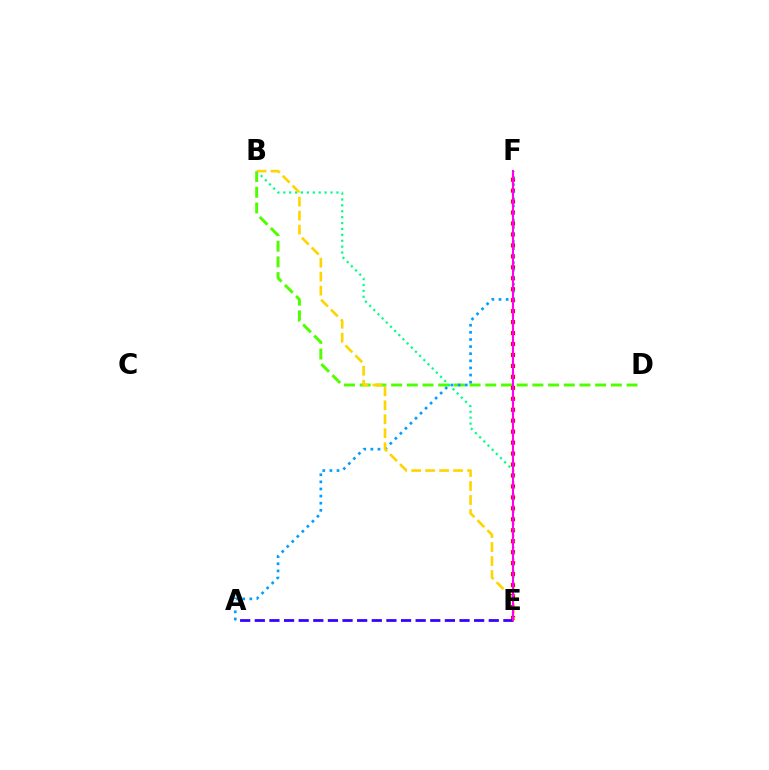{('B', 'D'): [{'color': '#4fff00', 'line_style': 'dashed', 'thickness': 2.13}], ('E', 'F'): [{'color': '#ff0000', 'line_style': 'dotted', 'thickness': 2.98}, {'color': '#ff00ed', 'line_style': 'solid', 'thickness': 1.52}], ('B', 'E'): [{'color': '#00ff86', 'line_style': 'dotted', 'thickness': 1.6}, {'color': '#ffd500', 'line_style': 'dashed', 'thickness': 1.9}], ('A', 'F'): [{'color': '#009eff', 'line_style': 'dotted', 'thickness': 1.93}], ('A', 'E'): [{'color': '#3700ff', 'line_style': 'dashed', 'thickness': 1.99}]}